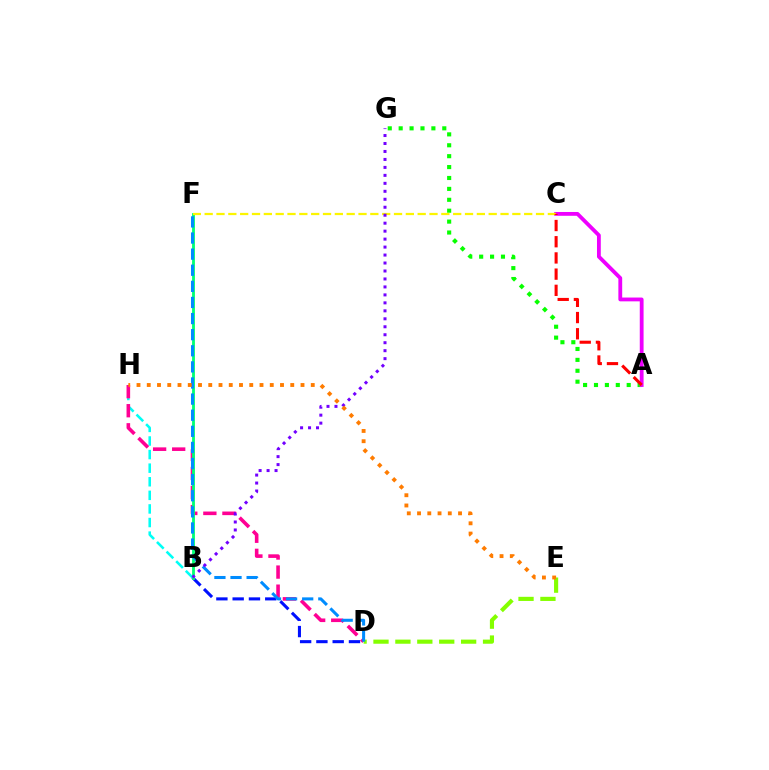{('B', 'D'): [{'color': '#0010ff', 'line_style': 'dashed', 'thickness': 2.21}], ('B', 'H'): [{'color': '#00fff6', 'line_style': 'dashed', 'thickness': 1.85}], ('A', 'G'): [{'color': '#08ff00', 'line_style': 'dotted', 'thickness': 2.96}], ('D', 'H'): [{'color': '#ff0094', 'line_style': 'dashed', 'thickness': 2.59}], ('D', 'E'): [{'color': '#84ff00', 'line_style': 'dashed', 'thickness': 2.98}], ('B', 'F'): [{'color': '#00ff74', 'line_style': 'solid', 'thickness': 2.04}], ('A', 'C'): [{'color': '#ee00ff', 'line_style': 'solid', 'thickness': 2.74}, {'color': '#ff0000', 'line_style': 'dashed', 'thickness': 2.2}], ('C', 'F'): [{'color': '#fcf500', 'line_style': 'dashed', 'thickness': 1.61}], ('D', 'F'): [{'color': '#008cff', 'line_style': 'dashed', 'thickness': 2.19}], ('B', 'G'): [{'color': '#7200ff', 'line_style': 'dotted', 'thickness': 2.17}], ('E', 'H'): [{'color': '#ff7c00', 'line_style': 'dotted', 'thickness': 2.78}]}